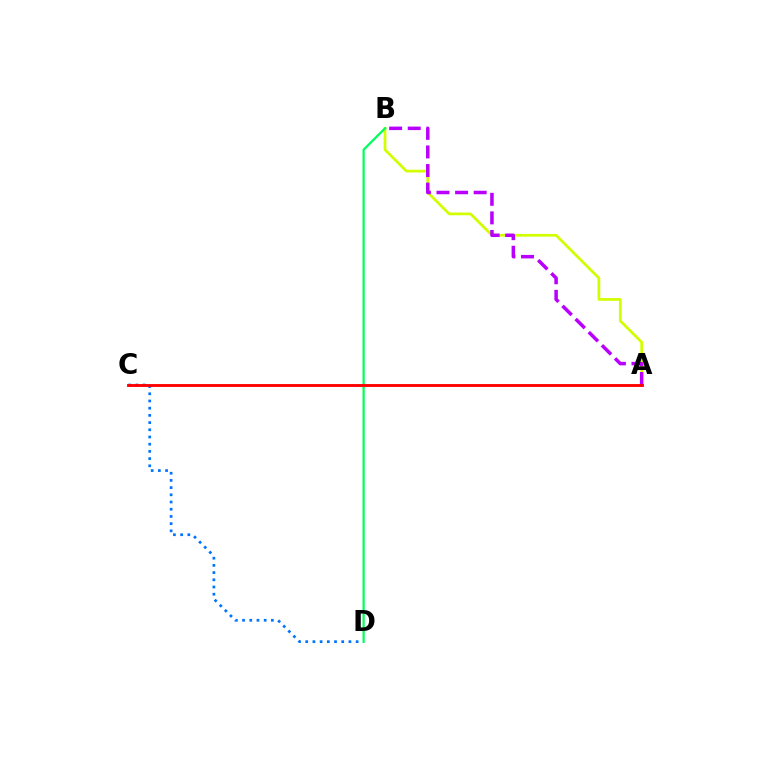{('A', 'B'): [{'color': '#d1ff00', 'line_style': 'solid', 'thickness': 1.97}, {'color': '#b900ff', 'line_style': 'dashed', 'thickness': 2.53}], ('C', 'D'): [{'color': '#0074ff', 'line_style': 'dotted', 'thickness': 1.96}], ('B', 'D'): [{'color': '#00ff5c', 'line_style': 'solid', 'thickness': 1.61}], ('A', 'C'): [{'color': '#ff0000', 'line_style': 'solid', 'thickness': 2.07}]}